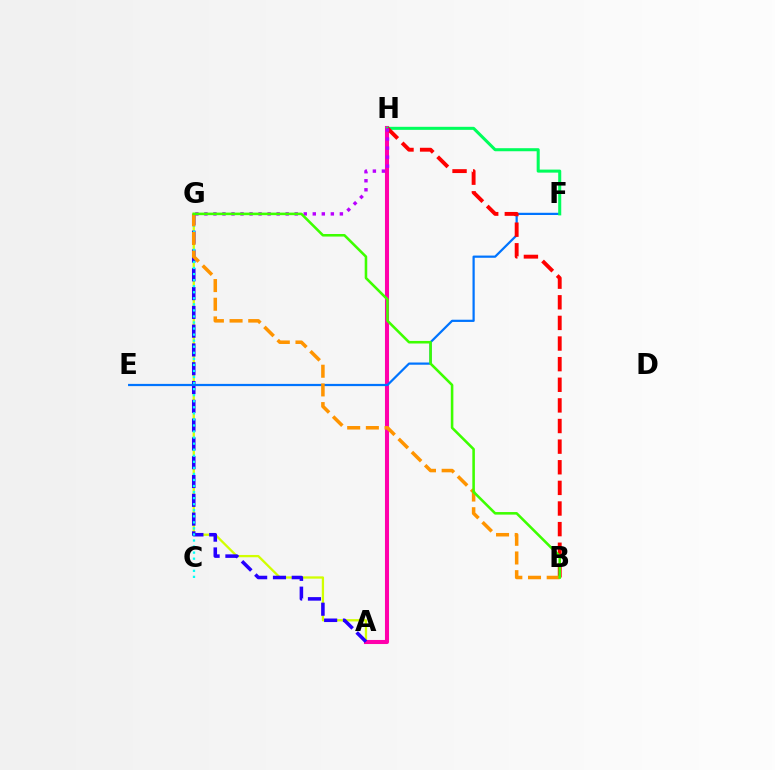{('A', 'G'): [{'color': '#d1ff00', 'line_style': 'solid', 'thickness': 1.65}, {'color': '#2500ff', 'line_style': 'dashed', 'thickness': 2.55}], ('A', 'H'): [{'color': '#ff00ac', 'line_style': 'solid', 'thickness': 2.93}], ('C', 'G'): [{'color': '#00fff6', 'line_style': 'dotted', 'thickness': 1.65}], ('E', 'F'): [{'color': '#0074ff', 'line_style': 'solid', 'thickness': 1.6}], ('F', 'H'): [{'color': '#00ff5c', 'line_style': 'solid', 'thickness': 2.19}], ('B', 'H'): [{'color': '#ff0000', 'line_style': 'dashed', 'thickness': 2.8}], ('G', 'H'): [{'color': '#b900ff', 'line_style': 'dotted', 'thickness': 2.45}], ('B', 'G'): [{'color': '#ff9400', 'line_style': 'dashed', 'thickness': 2.54}, {'color': '#3dff00', 'line_style': 'solid', 'thickness': 1.85}]}